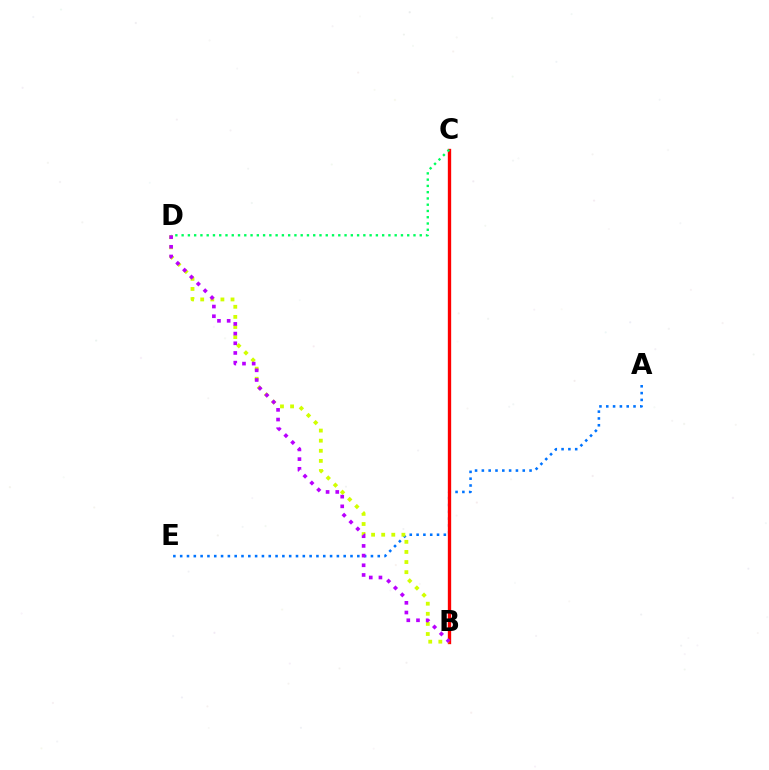{('A', 'E'): [{'color': '#0074ff', 'line_style': 'dotted', 'thickness': 1.85}], ('B', 'C'): [{'color': '#ff0000', 'line_style': 'solid', 'thickness': 2.4}], ('B', 'D'): [{'color': '#d1ff00', 'line_style': 'dotted', 'thickness': 2.75}, {'color': '#b900ff', 'line_style': 'dotted', 'thickness': 2.63}], ('C', 'D'): [{'color': '#00ff5c', 'line_style': 'dotted', 'thickness': 1.7}]}